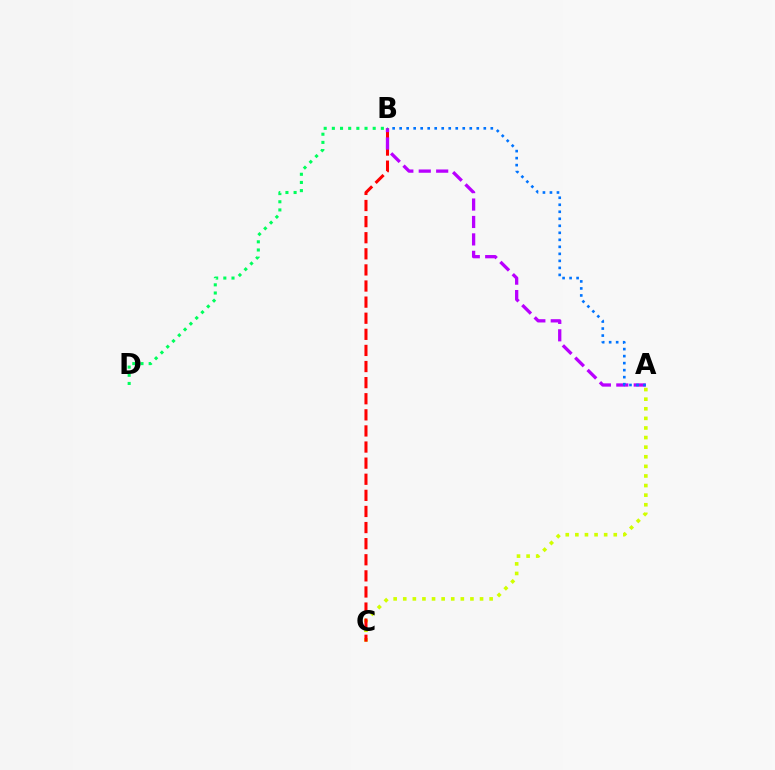{('A', 'C'): [{'color': '#d1ff00', 'line_style': 'dotted', 'thickness': 2.61}], ('B', 'C'): [{'color': '#ff0000', 'line_style': 'dashed', 'thickness': 2.19}], ('B', 'D'): [{'color': '#00ff5c', 'line_style': 'dotted', 'thickness': 2.22}], ('A', 'B'): [{'color': '#b900ff', 'line_style': 'dashed', 'thickness': 2.37}, {'color': '#0074ff', 'line_style': 'dotted', 'thickness': 1.91}]}